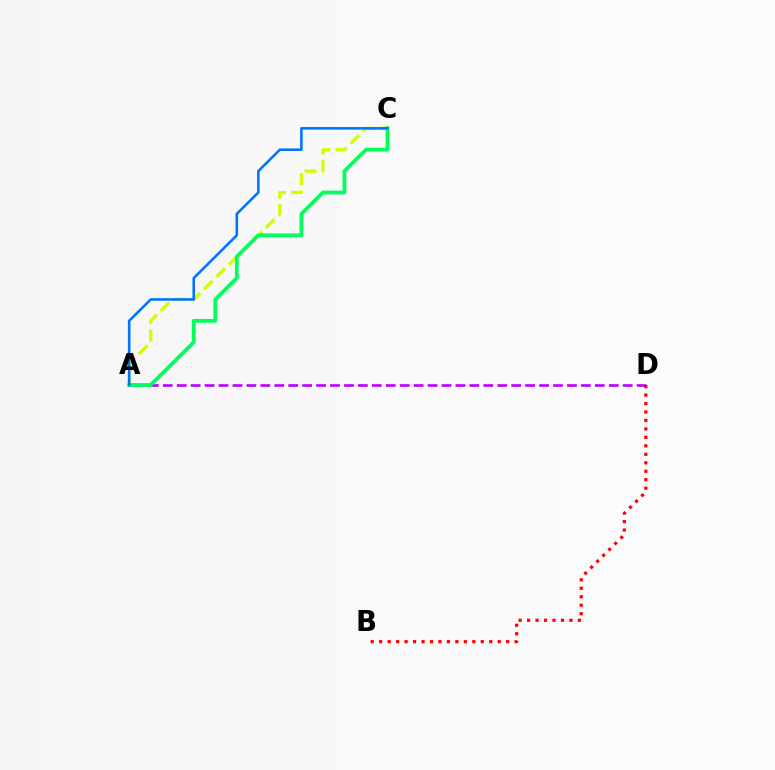{('A', 'C'): [{'color': '#d1ff00', 'line_style': 'dashed', 'thickness': 2.37}, {'color': '#00ff5c', 'line_style': 'solid', 'thickness': 2.72}, {'color': '#0074ff', 'line_style': 'solid', 'thickness': 1.85}], ('A', 'D'): [{'color': '#b900ff', 'line_style': 'dashed', 'thickness': 1.89}], ('B', 'D'): [{'color': '#ff0000', 'line_style': 'dotted', 'thickness': 2.3}]}